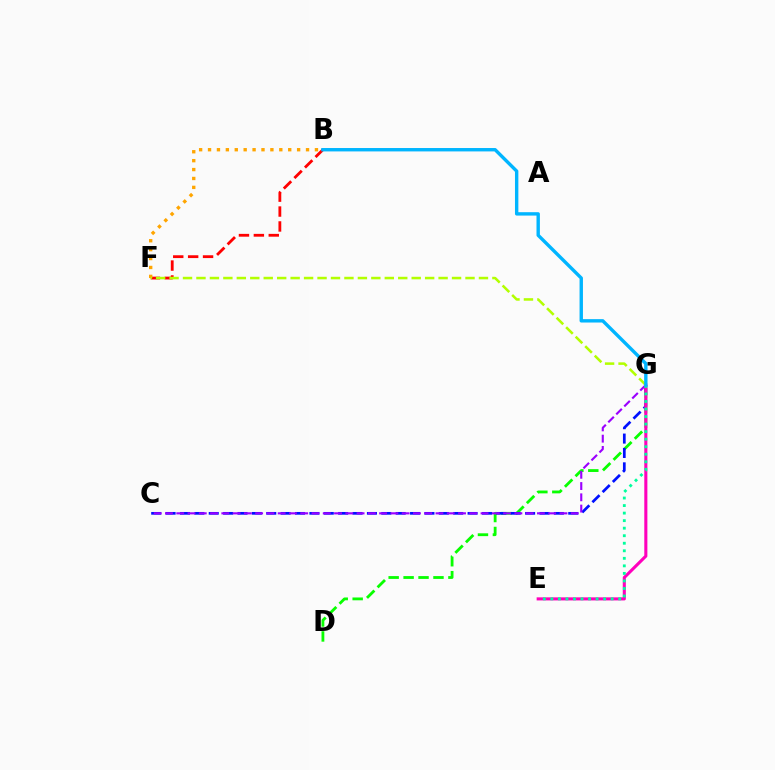{('D', 'G'): [{'color': '#08ff00', 'line_style': 'dashed', 'thickness': 2.03}], ('C', 'G'): [{'color': '#0010ff', 'line_style': 'dashed', 'thickness': 1.95}, {'color': '#9b00ff', 'line_style': 'dashed', 'thickness': 1.53}], ('E', 'G'): [{'color': '#ff00bd', 'line_style': 'solid', 'thickness': 2.22}, {'color': '#00ff9d', 'line_style': 'dotted', 'thickness': 2.05}], ('B', 'F'): [{'color': '#ff0000', 'line_style': 'dashed', 'thickness': 2.03}, {'color': '#ffa500', 'line_style': 'dotted', 'thickness': 2.42}], ('F', 'G'): [{'color': '#b3ff00', 'line_style': 'dashed', 'thickness': 1.83}], ('B', 'G'): [{'color': '#00b5ff', 'line_style': 'solid', 'thickness': 2.44}]}